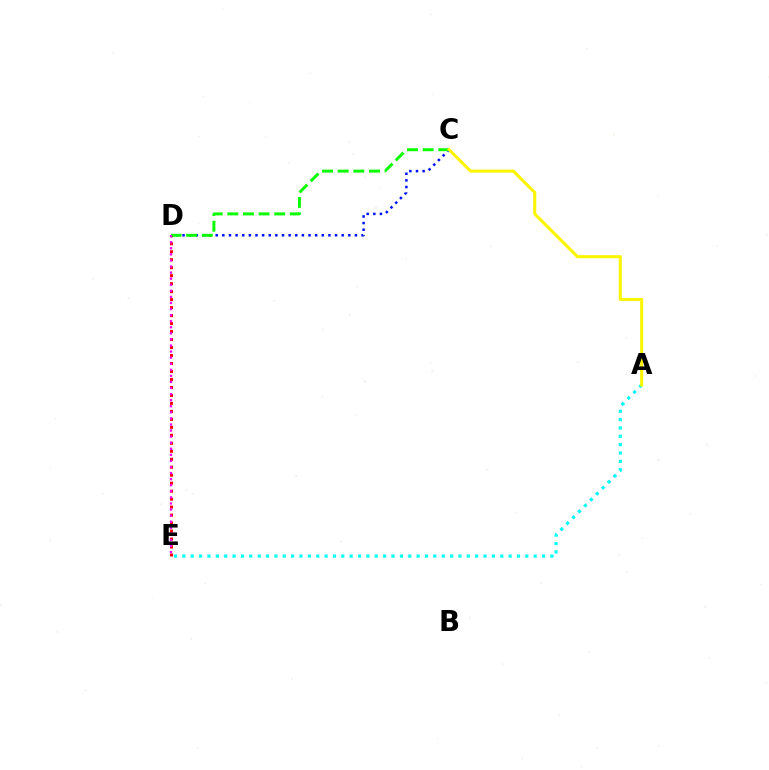{('D', 'E'): [{'color': '#ff0000', 'line_style': 'dotted', 'thickness': 2.17}, {'color': '#ee00ff', 'line_style': 'dotted', 'thickness': 1.65}], ('C', 'D'): [{'color': '#0010ff', 'line_style': 'dotted', 'thickness': 1.8}, {'color': '#08ff00', 'line_style': 'dashed', 'thickness': 2.12}], ('A', 'E'): [{'color': '#00fff6', 'line_style': 'dotted', 'thickness': 2.27}], ('A', 'C'): [{'color': '#fcf500', 'line_style': 'solid', 'thickness': 2.19}]}